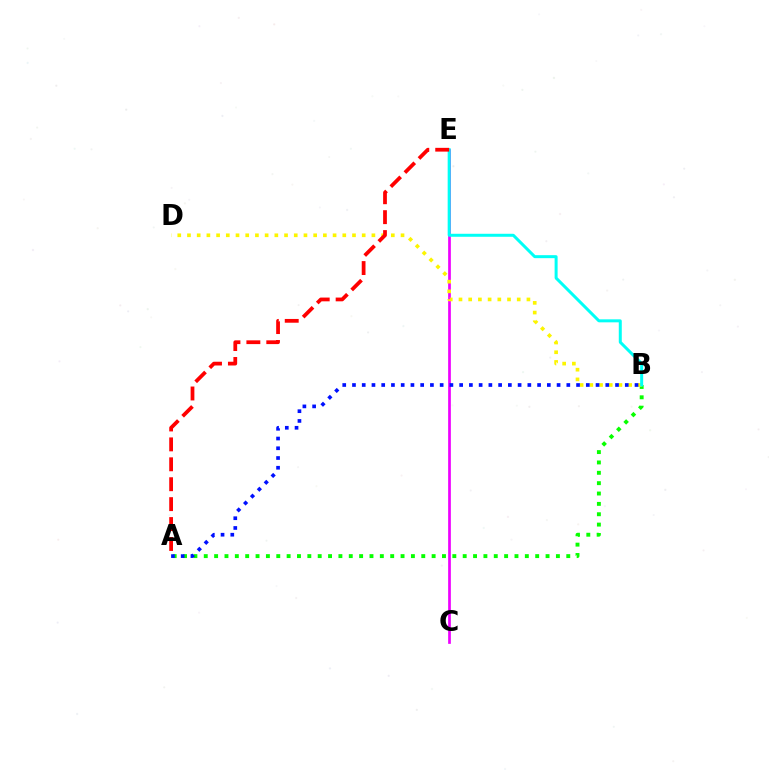{('C', 'E'): [{'color': '#ee00ff', 'line_style': 'solid', 'thickness': 1.95}], ('A', 'B'): [{'color': '#08ff00', 'line_style': 'dotted', 'thickness': 2.81}, {'color': '#0010ff', 'line_style': 'dotted', 'thickness': 2.65}], ('B', 'D'): [{'color': '#fcf500', 'line_style': 'dotted', 'thickness': 2.64}], ('B', 'E'): [{'color': '#00fff6', 'line_style': 'solid', 'thickness': 2.16}], ('A', 'E'): [{'color': '#ff0000', 'line_style': 'dashed', 'thickness': 2.71}]}